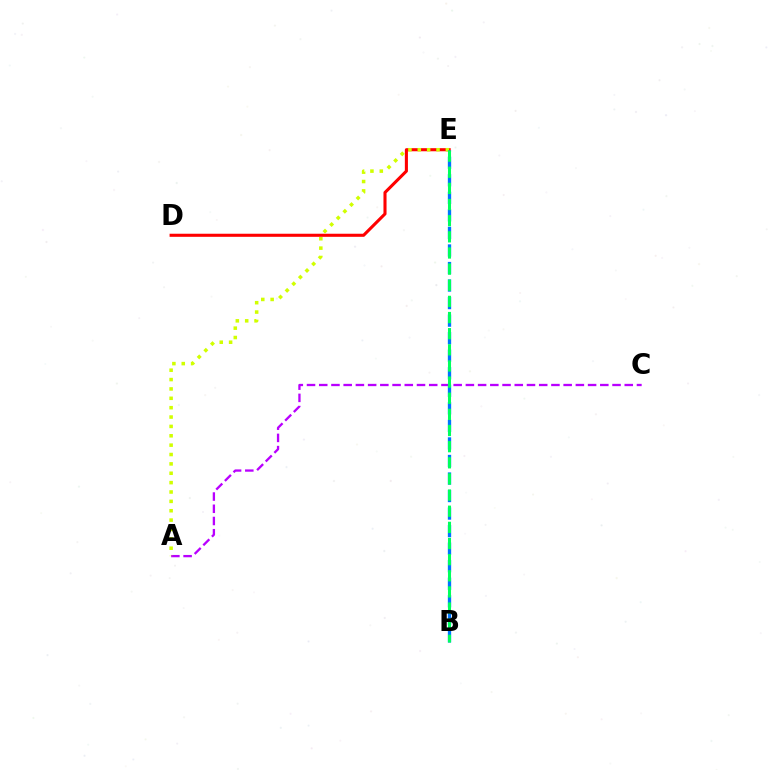{('D', 'E'): [{'color': '#ff0000', 'line_style': 'solid', 'thickness': 2.21}], ('A', 'C'): [{'color': '#b900ff', 'line_style': 'dashed', 'thickness': 1.66}], ('A', 'E'): [{'color': '#d1ff00', 'line_style': 'dotted', 'thickness': 2.55}], ('B', 'E'): [{'color': '#0074ff', 'line_style': 'dashed', 'thickness': 2.38}, {'color': '#00ff5c', 'line_style': 'dashed', 'thickness': 2.19}]}